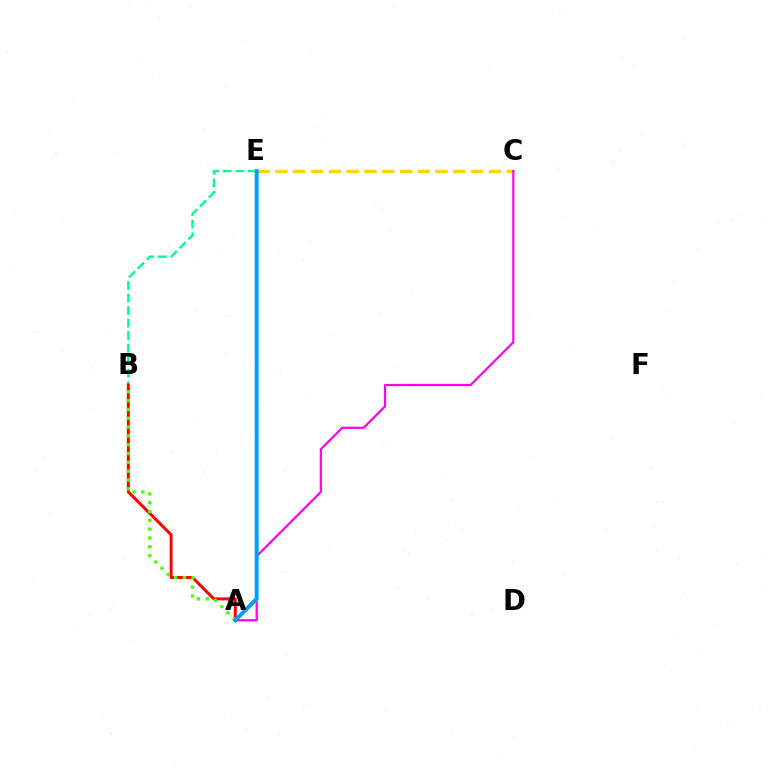{('B', 'E'): [{'color': '#00ff86', 'line_style': 'dashed', 'thickness': 1.7}], ('A', 'E'): [{'color': '#3700ff', 'line_style': 'dotted', 'thickness': 1.82}, {'color': '#009eff', 'line_style': 'solid', 'thickness': 2.82}], ('A', 'B'): [{'color': '#ff0000', 'line_style': 'solid', 'thickness': 2.14}, {'color': '#4fff00', 'line_style': 'dotted', 'thickness': 2.4}], ('C', 'E'): [{'color': '#ffd500', 'line_style': 'dashed', 'thickness': 2.42}], ('A', 'C'): [{'color': '#ff00ed', 'line_style': 'solid', 'thickness': 1.59}]}